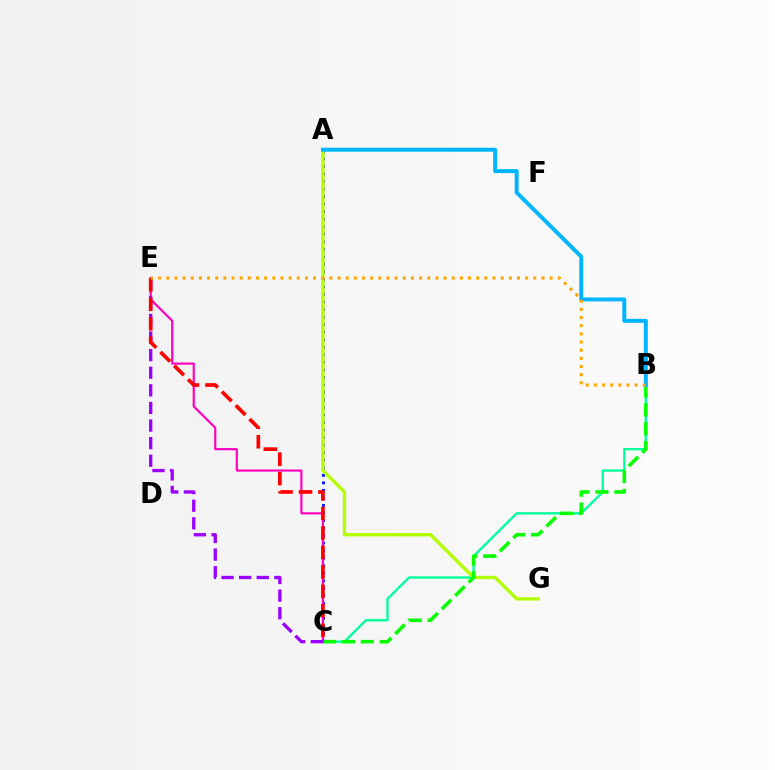{('A', 'C'): [{'color': '#0010ff', 'line_style': 'dotted', 'thickness': 2.05}], ('B', 'C'): [{'color': '#00ff9d', 'line_style': 'solid', 'thickness': 1.7}, {'color': '#08ff00', 'line_style': 'dashed', 'thickness': 2.57}], ('A', 'G'): [{'color': '#b3ff00', 'line_style': 'solid', 'thickness': 2.4}], ('A', 'B'): [{'color': '#00b5ff', 'line_style': 'solid', 'thickness': 2.85}], ('C', 'E'): [{'color': '#ff00bd', 'line_style': 'solid', 'thickness': 1.56}, {'color': '#9b00ff', 'line_style': 'dashed', 'thickness': 2.39}, {'color': '#ff0000', 'line_style': 'dashed', 'thickness': 2.65}], ('B', 'E'): [{'color': '#ffa500', 'line_style': 'dotted', 'thickness': 2.22}]}